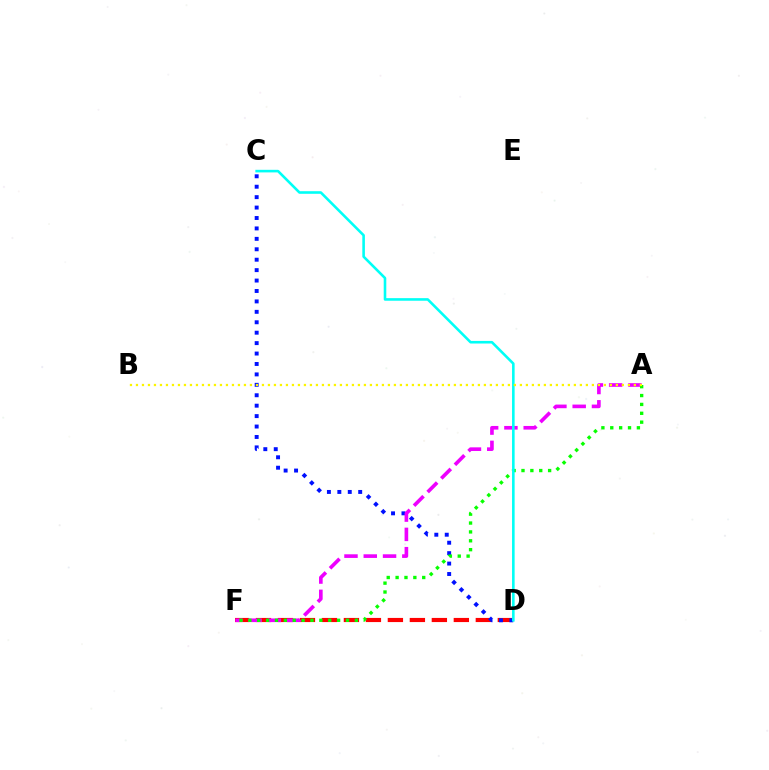{('D', 'F'): [{'color': '#ff0000', 'line_style': 'dashed', 'thickness': 2.99}], ('C', 'D'): [{'color': '#0010ff', 'line_style': 'dotted', 'thickness': 2.83}, {'color': '#00fff6', 'line_style': 'solid', 'thickness': 1.87}], ('A', 'F'): [{'color': '#ee00ff', 'line_style': 'dashed', 'thickness': 2.62}, {'color': '#08ff00', 'line_style': 'dotted', 'thickness': 2.41}], ('A', 'B'): [{'color': '#fcf500', 'line_style': 'dotted', 'thickness': 1.63}]}